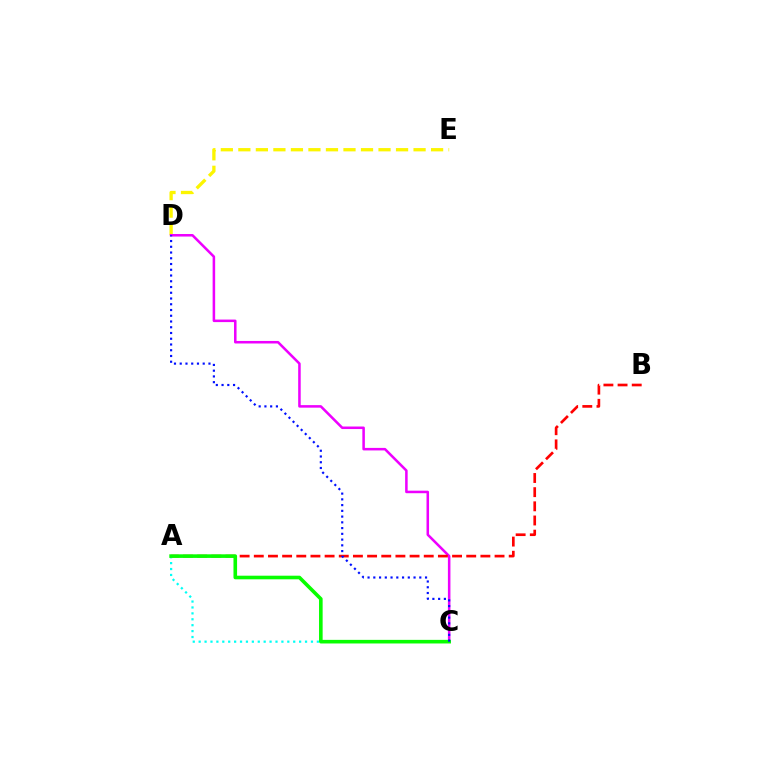{('D', 'E'): [{'color': '#fcf500', 'line_style': 'dashed', 'thickness': 2.38}], ('C', 'D'): [{'color': '#ee00ff', 'line_style': 'solid', 'thickness': 1.83}, {'color': '#0010ff', 'line_style': 'dotted', 'thickness': 1.56}], ('A', 'B'): [{'color': '#ff0000', 'line_style': 'dashed', 'thickness': 1.92}], ('A', 'C'): [{'color': '#00fff6', 'line_style': 'dotted', 'thickness': 1.61}, {'color': '#08ff00', 'line_style': 'solid', 'thickness': 2.6}]}